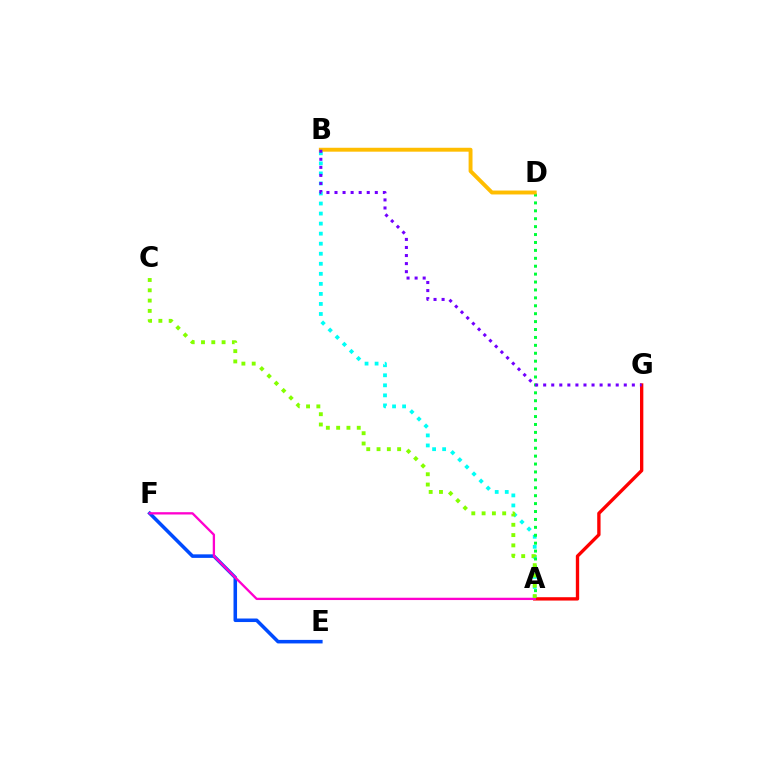{('E', 'F'): [{'color': '#004bff', 'line_style': 'solid', 'thickness': 2.55}], ('A', 'B'): [{'color': '#00fff6', 'line_style': 'dotted', 'thickness': 2.73}], ('A', 'D'): [{'color': '#00ff39', 'line_style': 'dotted', 'thickness': 2.15}], ('A', 'G'): [{'color': '#ff0000', 'line_style': 'solid', 'thickness': 2.4}], ('B', 'D'): [{'color': '#ffbd00', 'line_style': 'solid', 'thickness': 2.82}], ('A', 'F'): [{'color': '#ff00cf', 'line_style': 'solid', 'thickness': 1.66}], ('B', 'G'): [{'color': '#7200ff', 'line_style': 'dotted', 'thickness': 2.19}], ('A', 'C'): [{'color': '#84ff00', 'line_style': 'dotted', 'thickness': 2.8}]}